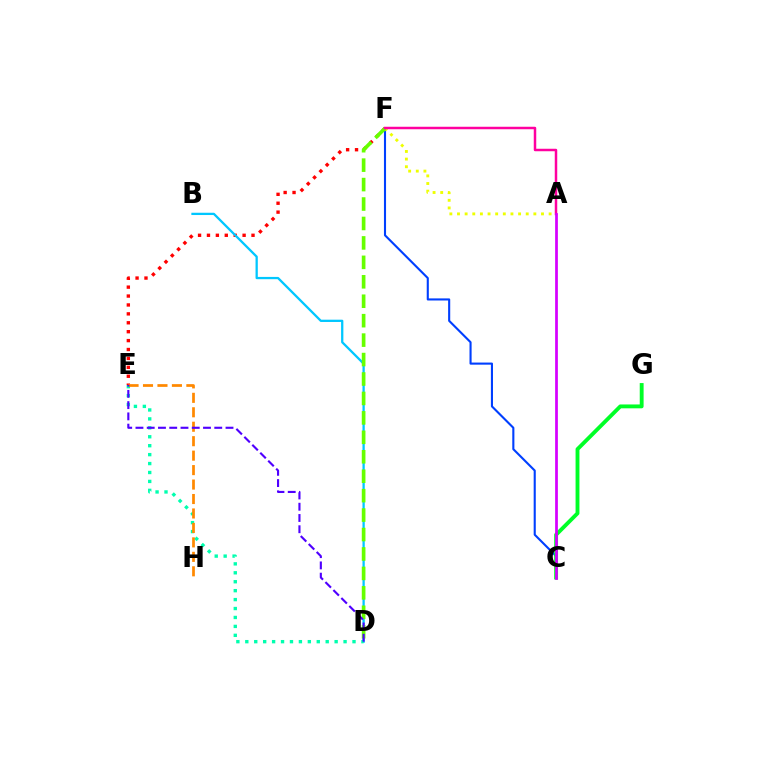{('E', 'F'): [{'color': '#ff0000', 'line_style': 'dotted', 'thickness': 2.42}], ('C', 'F'): [{'color': '#003fff', 'line_style': 'solid', 'thickness': 1.51}], ('B', 'D'): [{'color': '#00c7ff', 'line_style': 'solid', 'thickness': 1.64}], ('D', 'E'): [{'color': '#00ffaf', 'line_style': 'dotted', 'thickness': 2.43}, {'color': '#4f00ff', 'line_style': 'dashed', 'thickness': 1.53}], ('C', 'G'): [{'color': '#00ff27', 'line_style': 'solid', 'thickness': 2.78}], ('E', 'H'): [{'color': '#ff8800', 'line_style': 'dashed', 'thickness': 1.96}], ('A', 'F'): [{'color': '#eeff00', 'line_style': 'dotted', 'thickness': 2.07}, {'color': '#ff00a0', 'line_style': 'solid', 'thickness': 1.79}], ('D', 'F'): [{'color': '#66ff00', 'line_style': 'dashed', 'thickness': 2.64}], ('A', 'C'): [{'color': '#d600ff', 'line_style': 'solid', 'thickness': 1.97}]}